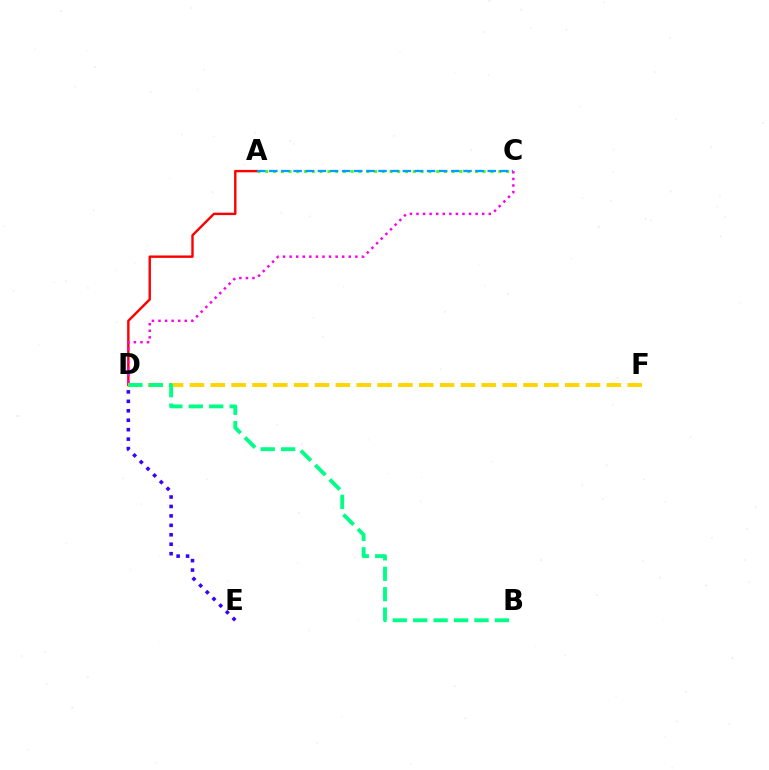{('A', 'C'): [{'color': '#4fff00', 'line_style': 'dotted', 'thickness': 2.11}, {'color': '#009eff', 'line_style': 'dashed', 'thickness': 1.65}], ('A', 'D'): [{'color': '#ff0000', 'line_style': 'solid', 'thickness': 1.74}], ('D', 'E'): [{'color': '#3700ff', 'line_style': 'dotted', 'thickness': 2.57}], ('D', 'F'): [{'color': '#ffd500', 'line_style': 'dashed', 'thickness': 2.83}], ('B', 'D'): [{'color': '#00ff86', 'line_style': 'dashed', 'thickness': 2.78}], ('C', 'D'): [{'color': '#ff00ed', 'line_style': 'dotted', 'thickness': 1.79}]}